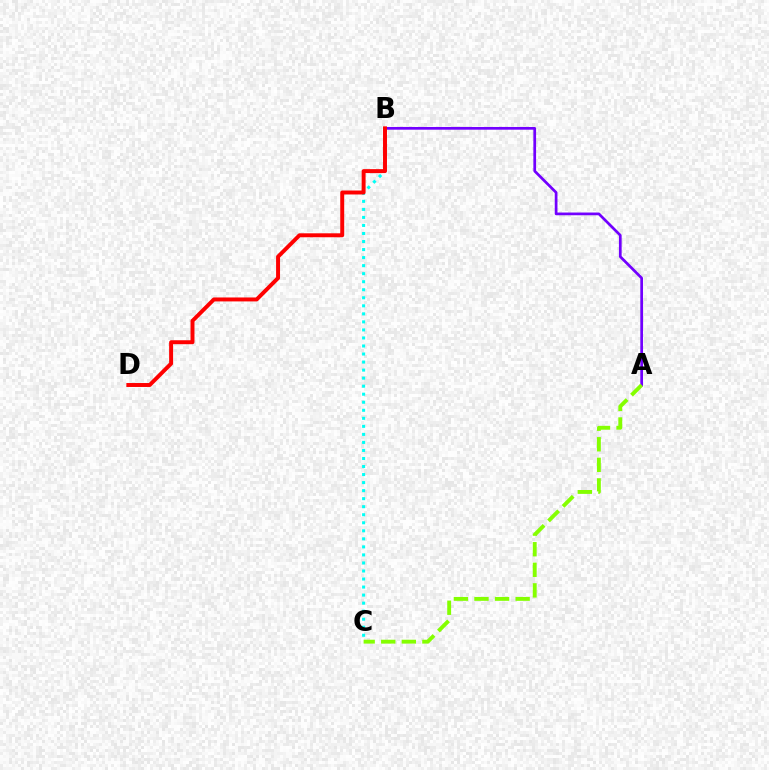{('B', 'C'): [{'color': '#00fff6', 'line_style': 'dotted', 'thickness': 2.18}], ('A', 'B'): [{'color': '#7200ff', 'line_style': 'solid', 'thickness': 1.96}], ('B', 'D'): [{'color': '#ff0000', 'line_style': 'solid', 'thickness': 2.84}], ('A', 'C'): [{'color': '#84ff00', 'line_style': 'dashed', 'thickness': 2.8}]}